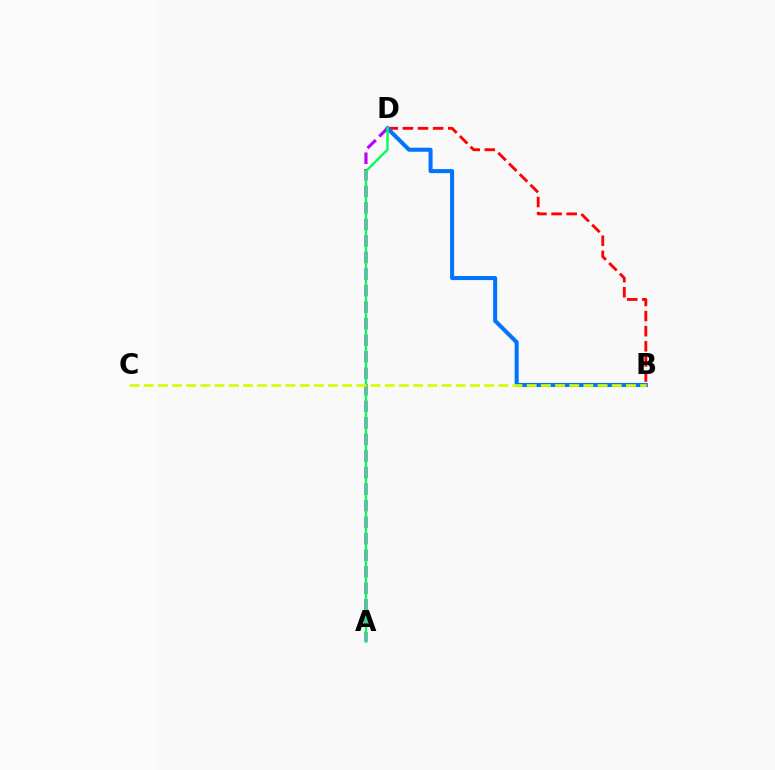{('B', 'D'): [{'color': '#ff0000', 'line_style': 'dashed', 'thickness': 2.05}, {'color': '#0074ff', 'line_style': 'solid', 'thickness': 2.91}], ('A', 'D'): [{'color': '#b900ff', 'line_style': 'dashed', 'thickness': 2.25}, {'color': '#00ff5c', 'line_style': 'solid', 'thickness': 1.7}], ('B', 'C'): [{'color': '#d1ff00', 'line_style': 'dashed', 'thickness': 1.93}]}